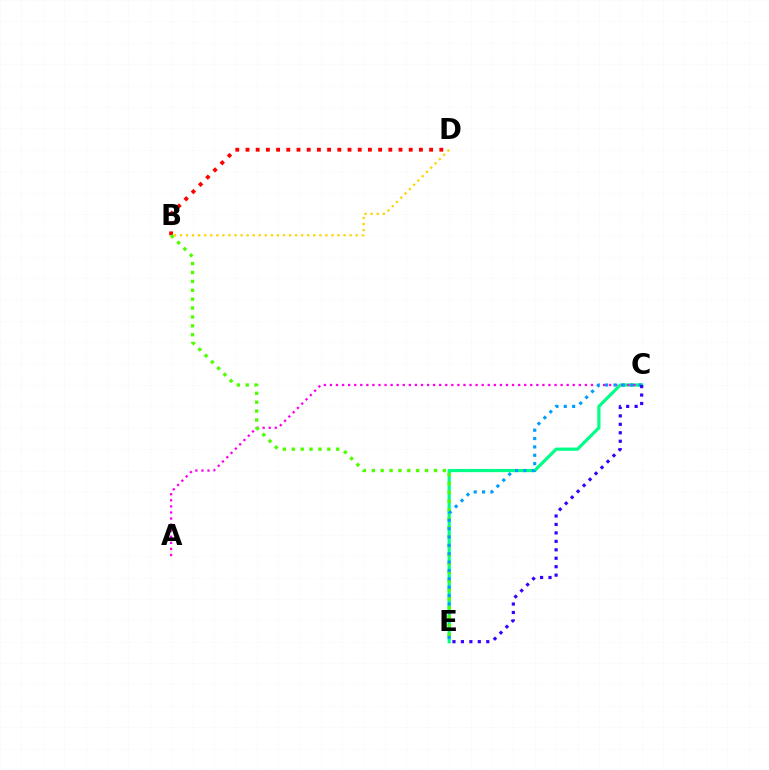{('C', 'E'): [{'color': '#00ff86', 'line_style': 'solid', 'thickness': 2.3}, {'color': '#009eff', 'line_style': 'dotted', 'thickness': 2.27}, {'color': '#3700ff', 'line_style': 'dotted', 'thickness': 2.3}], ('B', 'D'): [{'color': '#ff0000', 'line_style': 'dotted', 'thickness': 2.77}, {'color': '#ffd500', 'line_style': 'dotted', 'thickness': 1.65}], ('A', 'C'): [{'color': '#ff00ed', 'line_style': 'dotted', 'thickness': 1.65}], ('B', 'E'): [{'color': '#4fff00', 'line_style': 'dotted', 'thickness': 2.41}]}